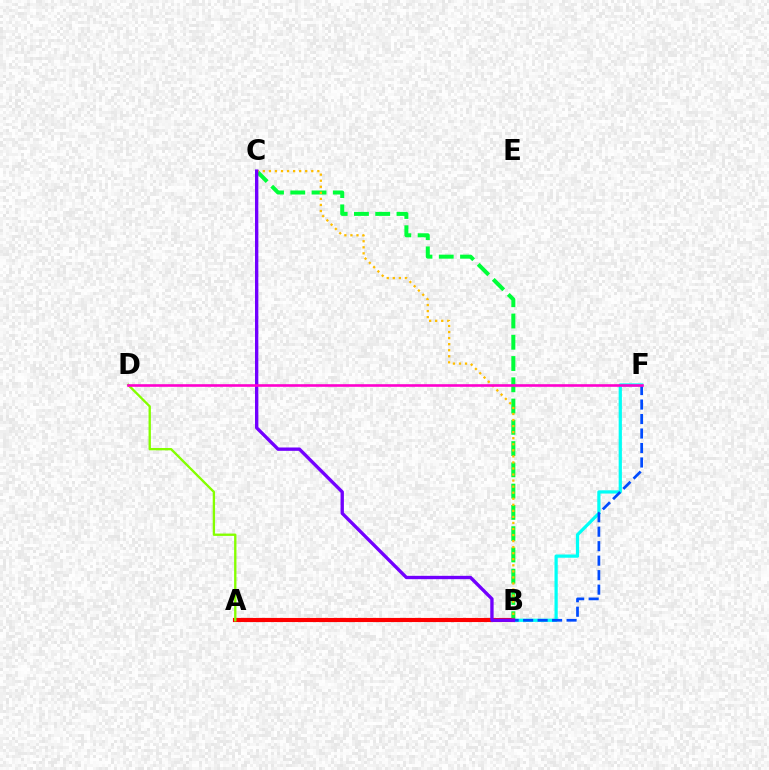{('B', 'C'): [{'color': '#00ff39', 'line_style': 'dashed', 'thickness': 2.89}, {'color': '#ffbd00', 'line_style': 'dotted', 'thickness': 1.64}, {'color': '#7200ff', 'line_style': 'solid', 'thickness': 2.41}], ('A', 'B'): [{'color': '#ff0000', 'line_style': 'solid', 'thickness': 2.97}], ('B', 'F'): [{'color': '#00fff6', 'line_style': 'solid', 'thickness': 2.33}, {'color': '#004bff', 'line_style': 'dashed', 'thickness': 1.97}], ('A', 'D'): [{'color': '#84ff00', 'line_style': 'solid', 'thickness': 1.69}], ('D', 'F'): [{'color': '#ff00cf', 'line_style': 'solid', 'thickness': 1.88}]}